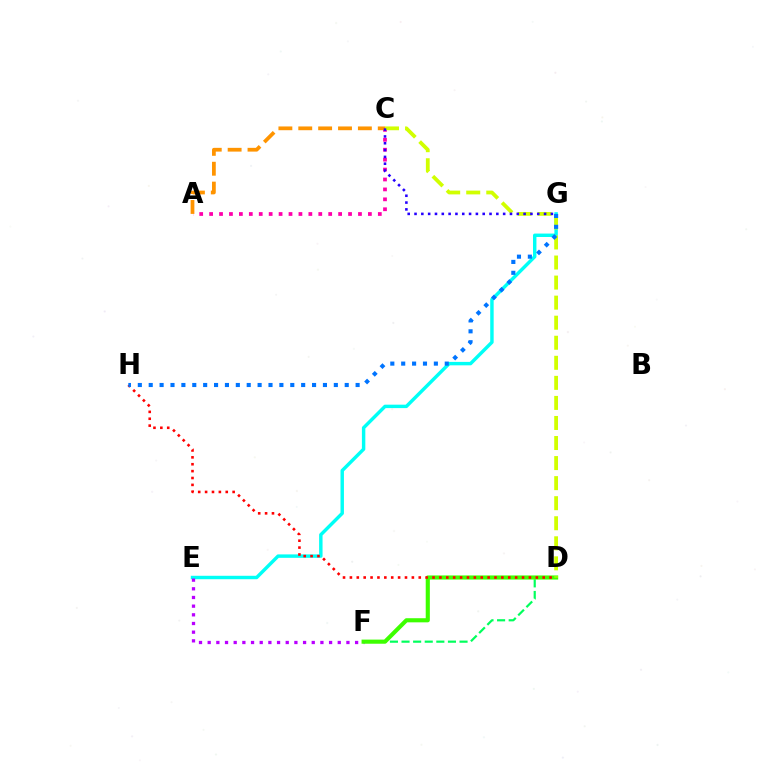{('D', 'F'): [{'color': '#00ff5c', 'line_style': 'dashed', 'thickness': 1.58}, {'color': '#3dff00', 'line_style': 'solid', 'thickness': 2.97}], ('E', 'G'): [{'color': '#00fff6', 'line_style': 'solid', 'thickness': 2.47}], ('E', 'F'): [{'color': '#b900ff', 'line_style': 'dotted', 'thickness': 2.36}], ('A', 'C'): [{'color': '#ff00ac', 'line_style': 'dotted', 'thickness': 2.7}, {'color': '#ff9400', 'line_style': 'dashed', 'thickness': 2.7}], ('D', 'H'): [{'color': '#ff0000', 'line_style': 'dotted', 'thickness': 1.87}], ('C', 'D'): [{'color': '#d1ff00', 'line_style': 'dashed', 'thickness': 2.72}], ('G', 'H'): [{'color': '#0074ff', 'line_style': 'dotted', 'thickness': 2.96}], ('C', 'G'): [{'color': '#2500ff', 'line_style': 'dotted', 'thickness': 1.85}]}